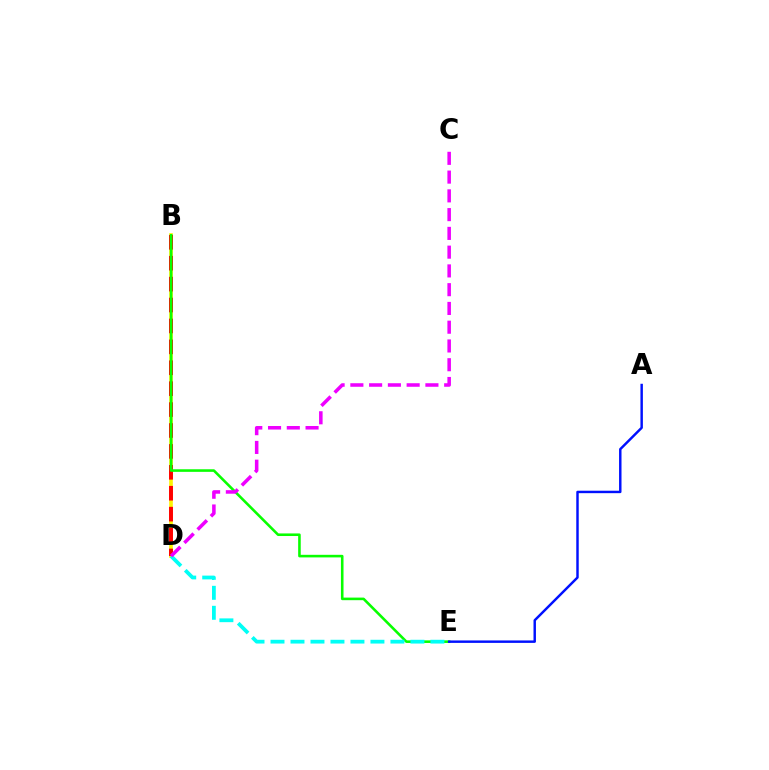{('B', 'D'): [{'color': '#fcf500', 'line_style': 'solid', 'thickness': 2.62}, {'color': '#ff0000', 'line_style': 'dashed', 'thickness': 2.84}], ('B', 'E'): [{'color': '#08ff00', 'line_style': 'solid', 'thickness': 1.86}], ('D', 'E'): [{'color': '#00fff6', 'line_style': 'dashed', 'thickness': 2.72}], ('A', 'E'): [{'color': '#0010ff', 'line_style': 'solid', 'thickness': 1.76}], ('C', 'D'): [{'color': '#ee00ff', 'line_style': 'dashed', 'thickness': 2.55}]}